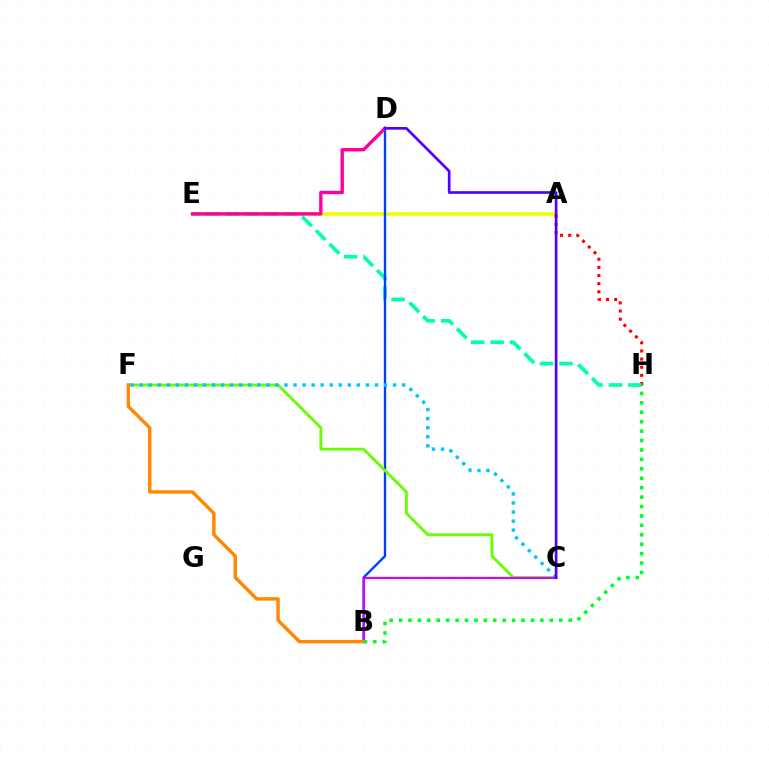{('A', 'E'): [{'color': '#eeff00', 'line_style': 'solid', 'thickness': 2.57}], ('A', 'H'): [{'color': '#ff0000', 'line_style': 'dotted', 'thickness': 2.21}], ('E', 'H'): [{'color': '#00ffaf', 'line_style': 'dashed', 'thickness': 2.64}], ('B', 'D'): [{'color': '#003fff', 'line_style': 'solid', 'thickness': 1.7}], ('C', 'F'): [{'color': '#66ff00', 'line_style': 'solid', 'thickness': 2.04}, {'color': '#00c7ff', 'line_style': 'dotted', 'thickness': 2.46}], ('D', 'E'): [{'color': '#ff00a0', 'line_style': 'solid', 'thickness': 2.43}], ('B', 'C'): [{'color': '#d600ff', 'line_style': 'solid', 'thickness': 1.6}], ('B', 'F'): [{'color': '#ff8800', 'line_style': 'solid', 'thickness': 2.46}], ('C', 'D'): [{'color': '#4f00ff', 'line_style': 'solid', 'thickness': 1.93}], ('B', 'H'): [{'color': '#00ff27', 'line_style': 'dotted', 'thickness': 2.56}]}